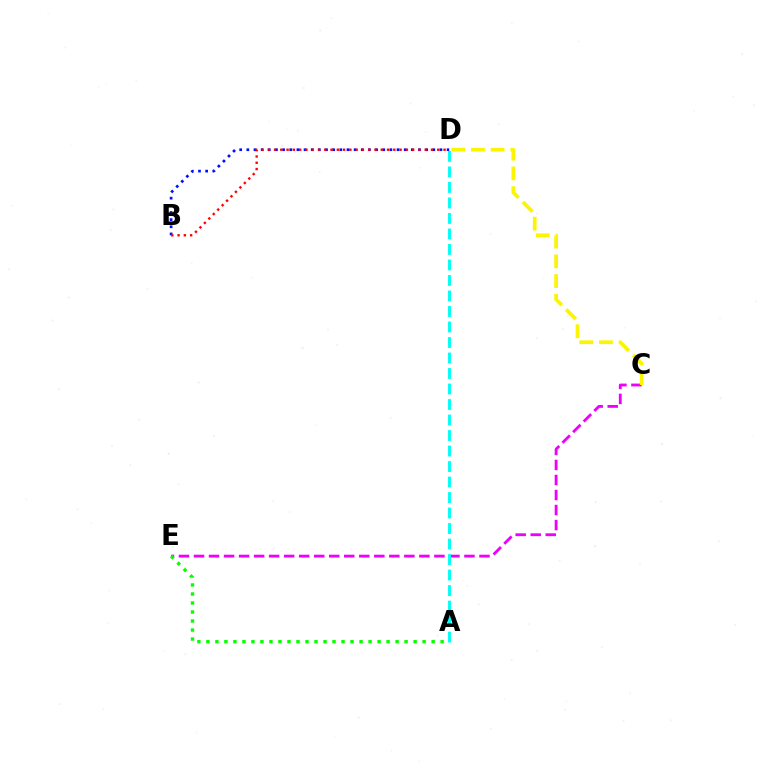{('C', 'E'): [{'color': '#ee00ff', 'line_style': 'dashed', 'thickness': 2.04}], ('C', 'D'): [{'color': '#fcf500', 'line_style': 'dashed', 'thickness': 2.68}], ('B', 'D'): [{'color': '#0010ff', 'line_style': 'dotted', 'thickness': 1.94}, {'color': '#ff0000', 'line_style': 'dotted', 'thickness': 1.71}], ('A', 'E'): [{'color': '#08ff00', 'line_style': 'dotted', 'thickness': 2.45}], ('A', 'D'): [{'color': '#00fff6', 'line_style': 'dashed', 'thickness': 2.11}]}